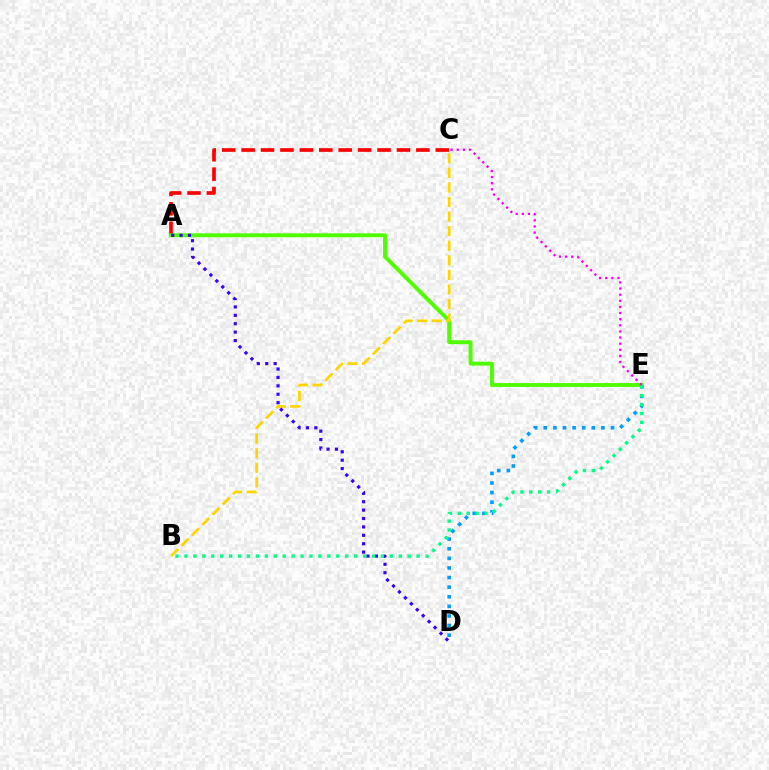{('A', 'C'): [{'color': '#ff0000', 'line_style': 'dashed', 'thickness': 2.64}], ('A', 'E'): [{'color': '#4fff00', 'line_style': 'solid', 'thickness': 2.82}], ('B', 'C'): [{'color': '#ffd500', 'line_style': 'dashed', 'thickness': 1.98}], ('D', 'E'): [{'color': '#009eff', 'line_style': 'dotted', 'thickness': 2.61}], ('A', 'D'): [{'color': '#3700ff', 'line_style': 'dotted', 'thickness': 2.28}], ('B', 'E'): [{'color': '#00ff86', 'line_style': 'dotted', 'thickness': 2.43}], ('C', 'E'): [{'color': '#ff00ed', 'line_style': 'dotted', 'thickness': 1.66}]}